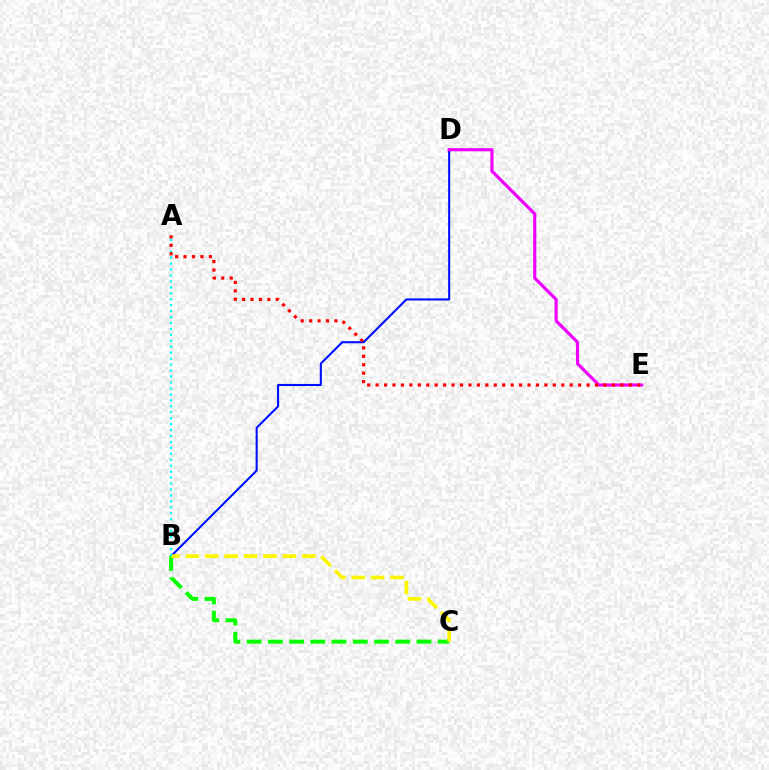{('B', 'D'): [{'color': '#0010ff', 'line_style': 'solid', 'thickness': 1.5}], ('D', 'E'): [{'color': '#ee00ff', 'line_style': 'solid', 'thickness': 2.27}], ('B', 'C'): [{'color': '#08ff00', 'line_style': 'dashed', 'thickness': 2.88}, {'color': '#fcf500', 'line_style': 'dashed', 'thickness': 2.64}], ('A', 'B'): [{'color': '#00fff6', 'line_style': 'dotted', 'thickness': 1.62}], ('A', 'E'): [{'color': '#ff0000', 'line_style': 'dotted', 'thickness': 2.29}]}